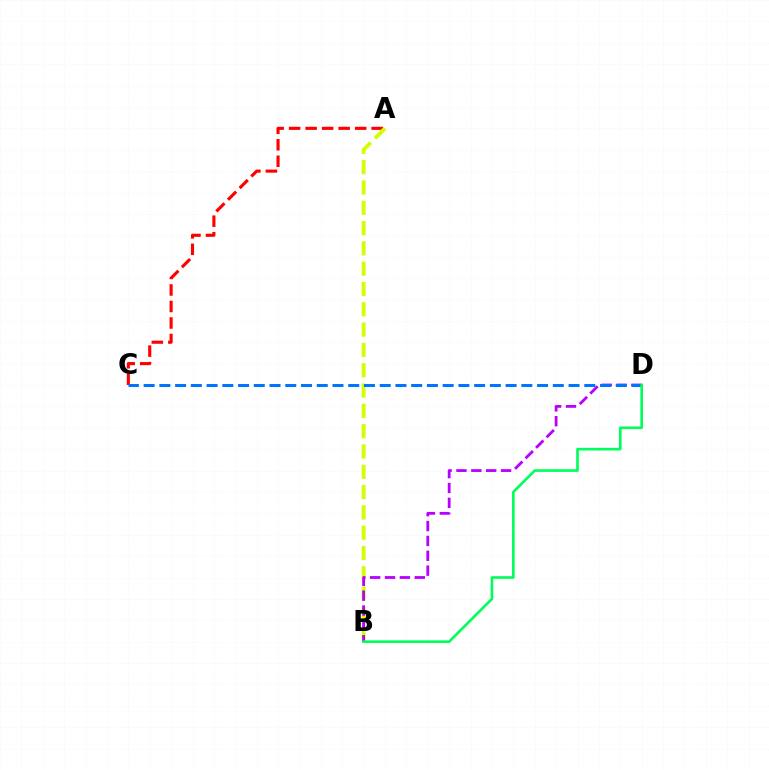{('A', 'C'): [{'color': '#ff0000', 'line_style': 'dashed', 'thickness': 2.24}], ('A', 'B'): [{'color': '#d1ff00', 'line_style': 'dashed', 'thickness': 2.76}], ('B', 'D'): [{'color': '#b900ff', 'line_style': 'dashed', 'thickness': 2.02}, {'color': '#00ff5c', 'line_style': 'solid', 'thickness': 1.91}], ('C', 'D'): [{'color': '#0074ff', 'line_style': 'dashed', 'thickness': 2.14}]}